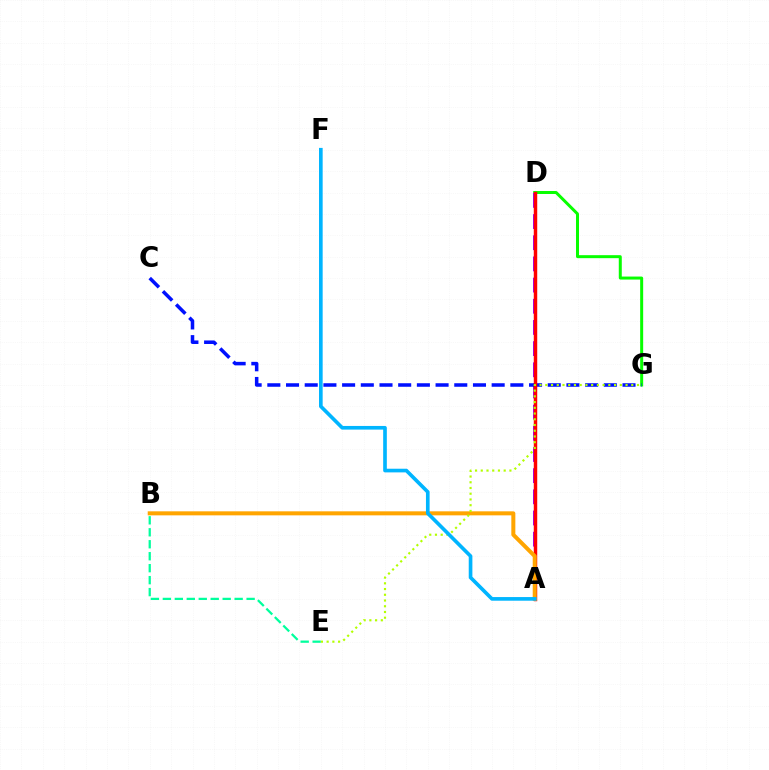{('D', 'G'): [{'color': '#08ff00', 'line_style': 'solid', 'thickness': 2.16}], ('A', 'D'): [{'color': '#9b00ff', 'line_style': 'dashed', 'thickness': 2.88}, {'color': '#ff00bd', 'line_style': 'solid', 'thickness': 1.97}, {'color': '#ff0000', 'line_style': 'solid', 'thickness': 2.49}], ('C', 'G'): [{'color': '#0010ff', 'line_style': 'dashed', 'thickness': 2.54}], ('B', 'E'): [{'color': '#00ff9d', 'line_style': 'dashed', 'thickness': 1.63}], ('A', 'B'): [{'color': '#ffa500', 'line_style': 'solid', 'thickness': 2.89}], ('E', 'G'): [{'color': '#b3ff00', 'line_style': 'dotted', 'thickness': 1.56}], ('A', 'F'): [{'color': '#00b5ff', 'line_style': 'solid', 'thickness': 2.63}]}